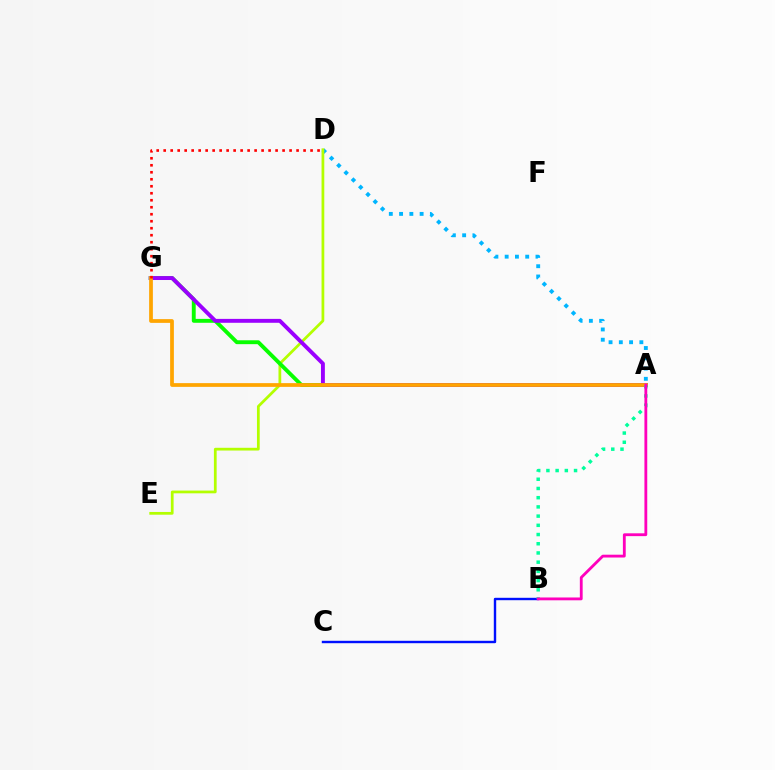{('A', 'D'): [{'color': '#00b5ff', 'line_style': 'dotted', 'thickness': 2.79}], ('D', 'E'): [{'color': '#b3ff00', 'line_style': 'solid', 'thickness': 1.98}], ('B', 'C'): [{'color': '#0010ff', 'line_style': 'solid', 'thickness': 1.73}], ('A', 'G'): [{'color': '#08ff00', 'line_style': 'solid', 'thickness': 2.8}, {'color': '#9b00ff', 'line_style': 'solid', 'thickness': 2.81}, {'color': '#ffa500', 'line_style': 'solid', 'thickness': 2.69}], ('A', 'B'): [{'color': '#00ff9d', 'line_style': 'dotted', 'thickness': 2.5}, {'color': '#ff00bd', 'line_style': 'solid', 'thickness': 2.03}], ('D', 'G'): [{'color': '#ff0000', 'line_style': 'dotted', 'thickness': 1.9}]}